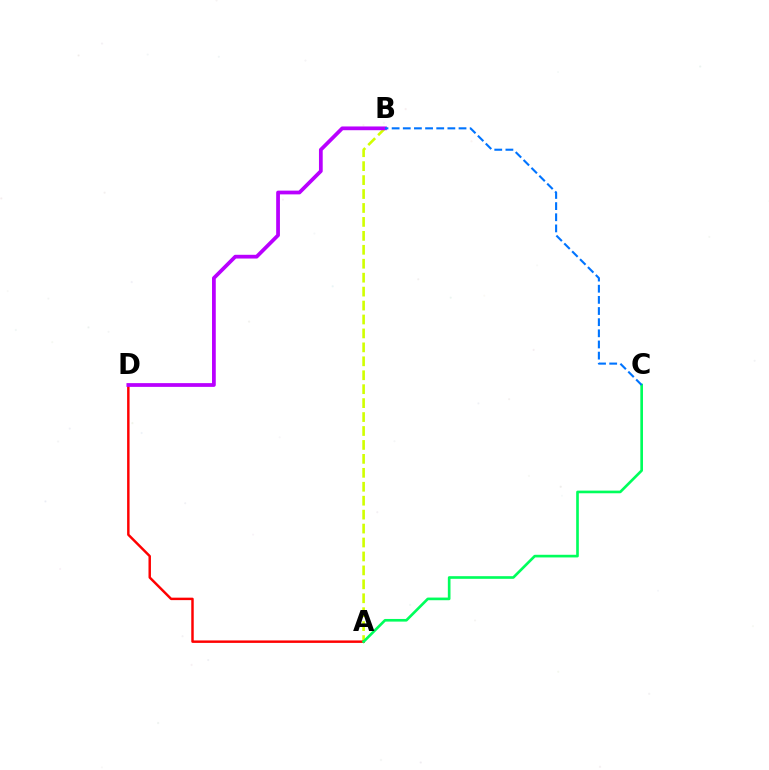{('A', 'B'): [{'color': '#d1ff00', 'line_style': 'dashed', 'thickness': 1.89}], ('A', 'D'): [{'color': '#ff0000', 'line_style': 'solid', 'thickness': 1.77}], ('B', 'D'): [{'color': '#b900ff', 'line_style': 'solid', 'thickness': 2.7}], ('A', 'C'): [{'color': '#00ff5c', 'line_style': 'solid', 'thickness': 1.91}], ('B', 'C'): [{'color': '#0074ff', 'line_style': 'dashed', 'thickness': 1.51}]}